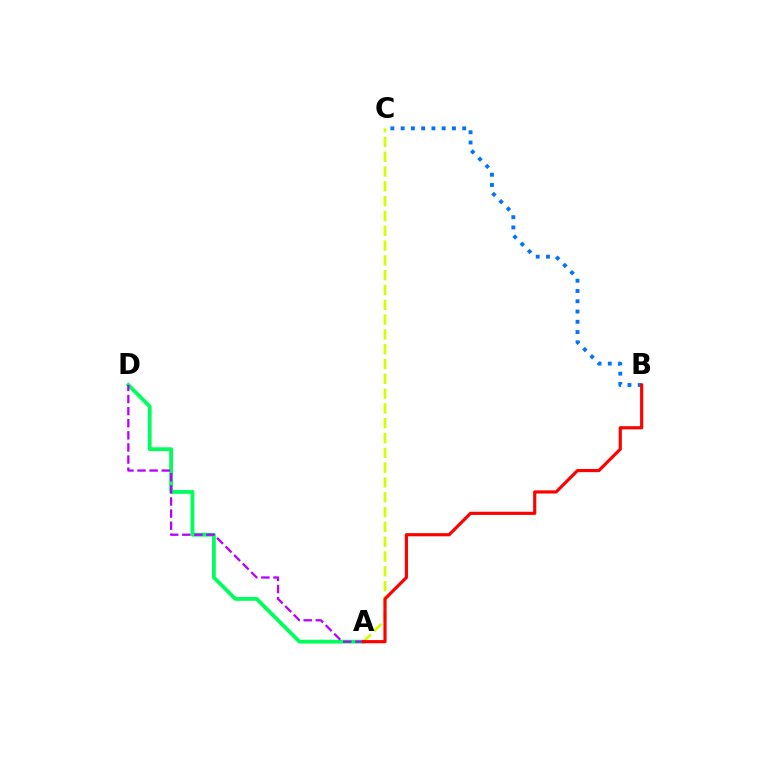{('A', 'C'): [{'color': '#d1ff00', 'line_style': 'dashed', 'thickness': 2.01}], ('B', 'C'): [{'color': '#0074ff', 'line_style': 'dotted', 'thickness': 2.79}], ('A', 'D'): [{'color': '#00ff5c', 'line_style': 'solid', 'thickness': 2.74}, {'color': '#b900ff', 'line_style': 'dashed', 'thickness': 1.64}], ('A', 'B'): [{'color': '#ff0000', 'line_style': 'solid', 'thickness': 2.28}]}